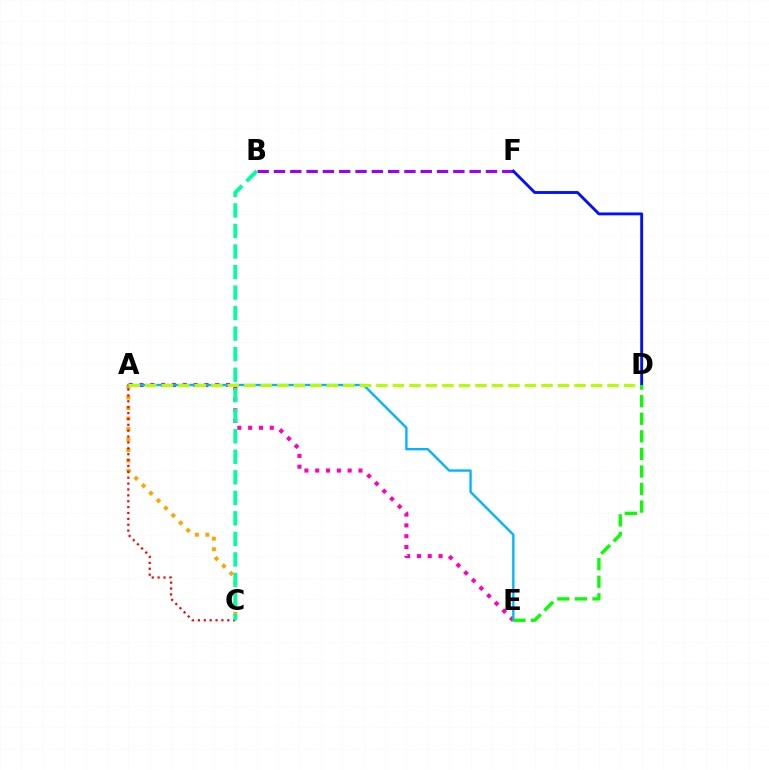{('A', 'C'): [{'color': '#ffa500', 'line_style': 'dotted', 'thickness': 2.86}, {'color': '#ff0000', 'line_style': 'dotted', 'thickness': 1.6}], ('A', 'E'): [{'color': '#ff00bd', 'line_style': 'dotted', 'thickness': 2.94}, {'color': '#00b5ff', 'line_style': 'solid', 'thickness': 1.7}], ('A', 'D'): [{'color': '#b3ff00', 'line_style': 'dashed', 'thickness': 2.24}], ('B', 'F'): [{'color': '#9b00ff', 'line_style': 'dashed', 'thickness': 2.22}], ('D', 'F'): [{'color': '#0010ff', 'line_style': 'solid', 'thickness': 2.06}], ('D', 'E'): [{'color': '#08ff00', 'line_style': 'dashed', 'thickness': 2.39}], ('B', 'C'): [{'color': '#00ff9d', 'line_style': 'dashed', 'thickness': 2.79}]}